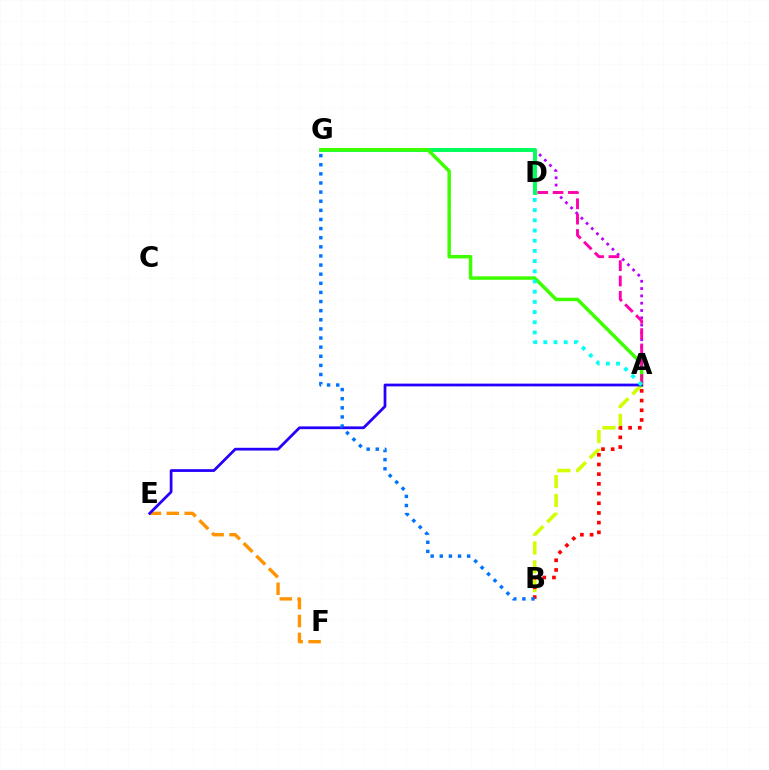{('E', 'F'): [{'color': '#ff9400', 'line_style': 'dashed', 'thickness': 2.43}], ('A', 'G'): [{'color': '#b900ff', 'line_style': 'dotted', 'thickness': 1.99}, {'color': '#3dff00', 'line_style': 'solid', 'thickness': 2.5}], ('D', 'G'): [{'color': '#00ff5c', 'line_style': 'solid', 'thickness': 2.82}], ('A', 'B'): [{'color': '#d1ff00', 'line_style': 'dashed', 'thickness': 2.56}, {'color': '#ff0000', 'line_style': 'dotted', 'thickness': 2.63}], ('A', 'E'): [{'color': '#2500ff', 'line_style': 'solid', 'thickness': 1.98}], ('A', 'D'): [{'color': '#ff00ac', 'line_style': 'dashed', 'thickness': 2.09}, {'color': '#00fff6', 'line_style': 'dotted', 'thickness': 2.77}], ('B', 'G'): [{'color': '#0074ff', 'line_style': 'dotted', 'thickness': 2.48}]}